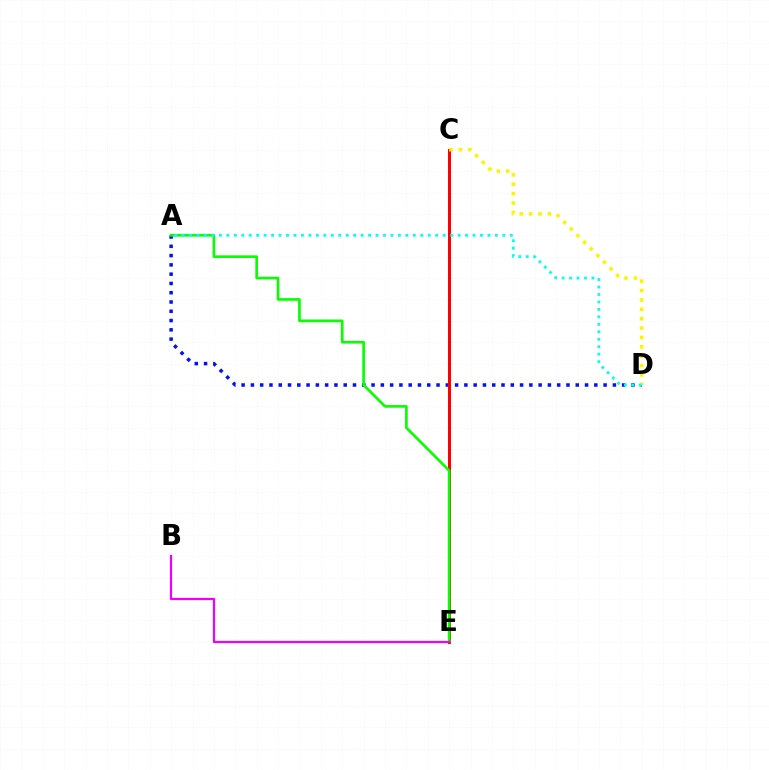{('A', 'D'): [{'color': '#0010ff', 'line_style': 'dotted', 'thickness': 2.52}, {'color': '#00fff6', 'line_style': 'dotted', 'thickness': 2.03}], ('C', 'E'): [{'color': '#ff0000', 'line_style': 'solid', 'thickness': 2.16}], ('C', 'D'): [{'color': '#fcf500', 'line_style': 'dotted', 'thickness': 2.55}], ('A', 'E'): [{'color': '#08ff00', 'line_style': 'solid', 'thickness': 1.92}], ('B', 'E'): [{'color': '#ee00ff', 'line_style': 'solid', 'thickness': 1.6}]}